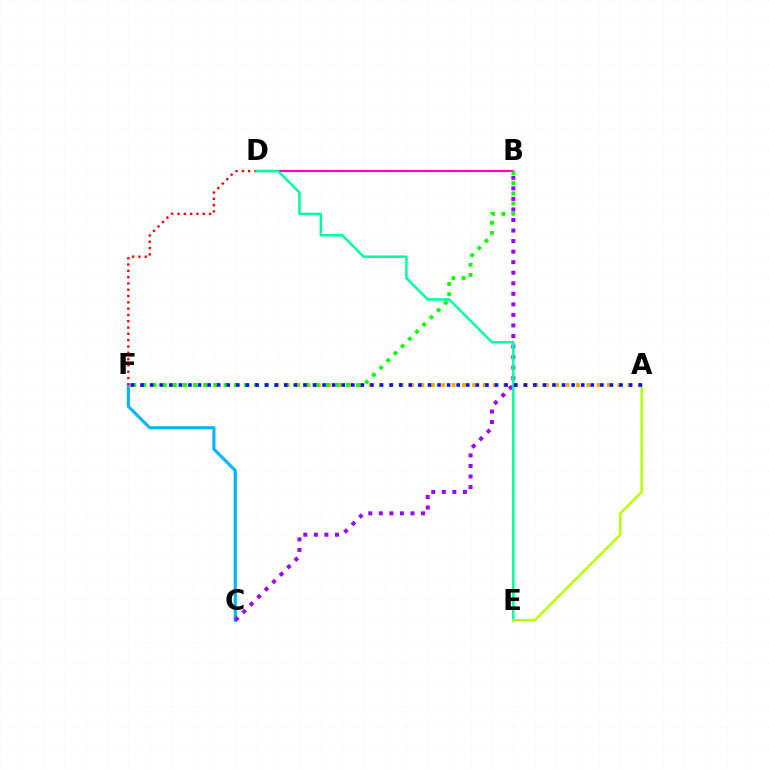{('C', 'F'): [{'color': '#00b5ff', 'line_style': 'solid', 'thickness': 2.25}], ('A', 'F'): [{'color': '#ffa500', 'line_style': 'dotted', 'thickness': 2.82}, {'color': '#0010ff', 'line_style': 'dotted', 'thickness': 2.6}], ('B', 'D'): [{'color': '#ff00bd', 'line_style': 'solid', 'thickness': 1.54}], ('D', 'F'): [{'color': '#ff0000', 'line_style': 'dotted', 'thickness': 1.71}], ('B', 'F'): [{'color': '#08ff00', 'line_style': 'dotted', 'thickness': 2.76}], ('B', 'C'): [{'color': '#9b00ff', 'line_style': 'dotted', 'thickness': 2.87}], ('D', 'E'): [{'color': '#00ff9d', 'line_style': 'solid', 'thickness': 1.81}], ('A', 'E'): [{'color': '#b3ff00', 'line_style': 'solid', 'thickness': 1.75}]}